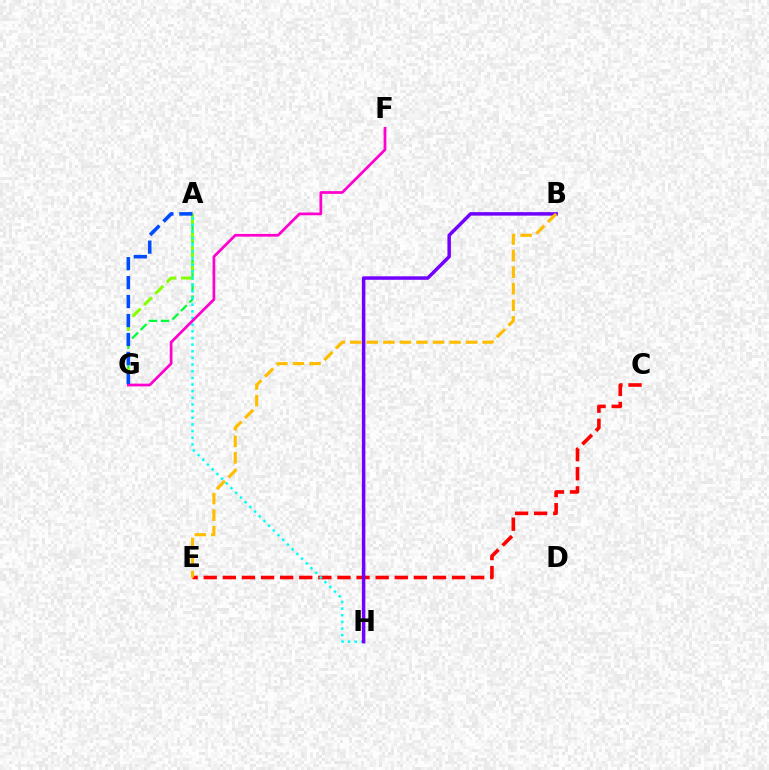{('C', 'E'): [{'color': '#ff0000', 'line_style': 'dashed', 'thickness': 2.6}], ('A', 'G'): [{'color': '#00ff39', 'line_style': 'dashed', 'thickness': 1.63}, {'color': '#84ff00', 'line_style': 'dashed', 'thickness': 2.19}, {'color': '#004bff', 'line_style': 'dashed', 'thickness': 2.58}], ('A', 'H'): [{'color': '#00fff6', 'line_style': 'dotted', 'thickness': 1.81}], ('F', 'G'): [{'color': '#ff00cf', 'line_style': 'solid', 'thickness': 1.96}], ('B', 'H'): [{'color': '#7200ff', 'line_style': 'solid', 'thickness': 2.51}], ('B', 'E'): [{'color': '#ffbd00', 'line_style': 'dashed', 'thickness': 2.25}]}